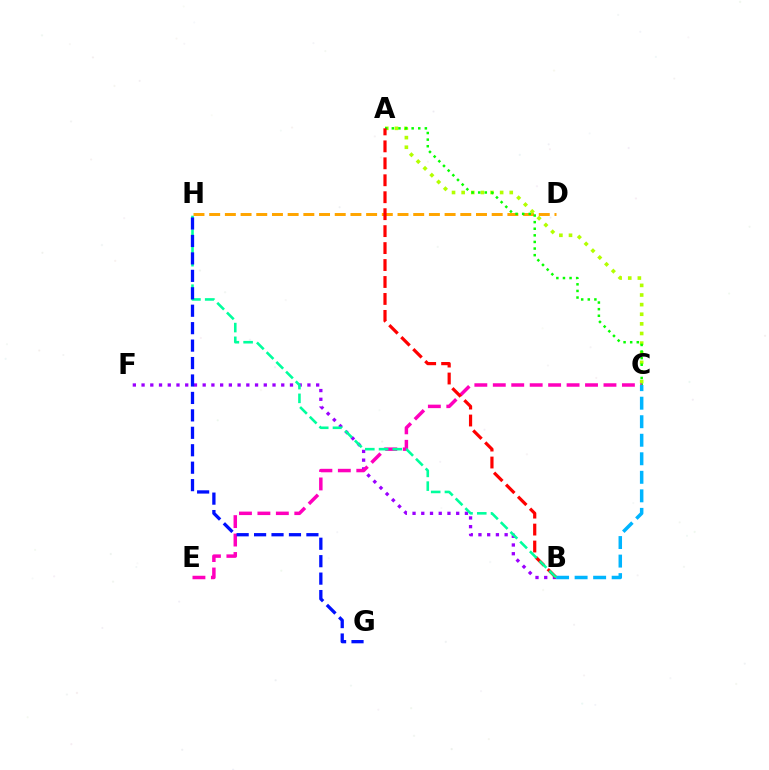{('D', 'H'): [{'color': '#ffa500', 'line_style': 'dashed', 'thickness': 2.13}], ('A', 'C'): [{'color': '#b3ff00', 'line_style': 'dotted', 'thickness': 2.61}, {'color': '#08ff00', 'line_style': 'dotted', 'thickness': 1.79}], ('B', 'F'): [{'color': '#9b00ff', 'line_style': 'dotted', 'thickness': 2.37}], ('C', 'E'): [{'color': '#ff00bd', 'line_style': 'dashed', 'thickness': 2.51}], ('A', 'B'): [{'color': '#ff0000', 'line_style': 'dashed', 'thickness': 2.3}], ('B', 'C'): [{'color': '#00b5ff', 'line_style': 'dashed', 'thickness': 2.52}], ('B', 'H'): [{'color': '#00ff9d', 'line_style': 'dashed', 'thickness': 1.87}], ('G', 'H'): [{'color': '#0010ff', 'line_style': 'dashed', 'thickness': 2.37}]}